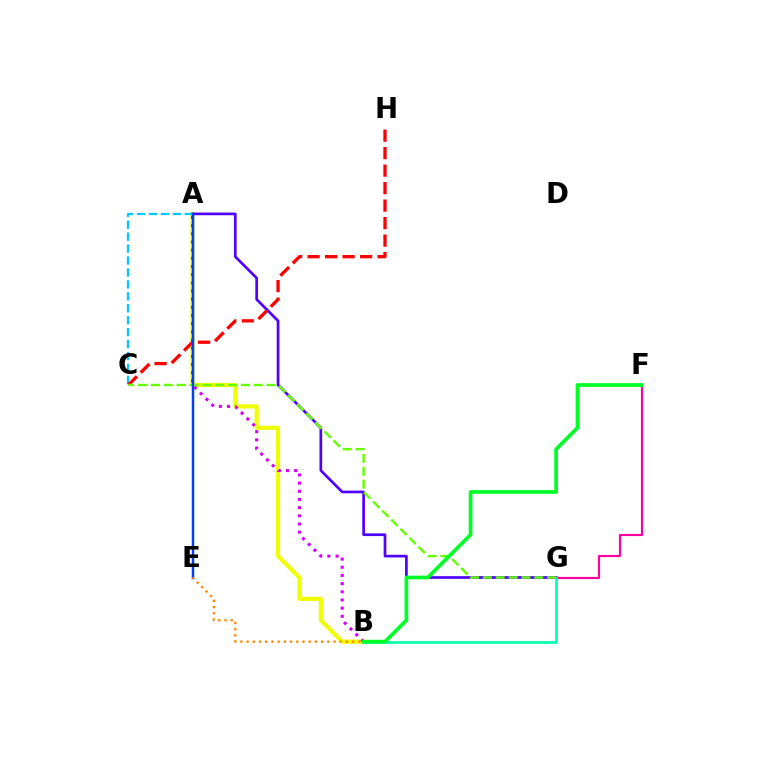{('A', 'B'): [{'color': '#eeff00', 'line_style': 'solid', 'thickness': 3.0}, {'color': '#d600ff', 'line_style': 'dotted', 'thickness': 2.22}], ('A', 'G'): [{'color': '#4f00ff', 'line_style': 'solid', 'thickness': 1.94}], ('A', 'C'): [{'color': '#00c7ff', 'line_style': 'dashed', 'thickness': 1.62}], ('C', 'H'): [{'color': '#ff0000', 'line_style': 'dashed', 'thickness': 2.38}], ('F', 'G'): [{'color': '#ff00a0', 'line_style': 'solid', 'thickness': 1.55}], ('B', 'G'): [{'color': '#00ffaf', 'line_style': 'solid', 'thickness': 1.91}], ('C', 'G'): [{'color': '#66ff00', 'line_style': 'dashed', 'thickness': 1.75}], ('B', 'F'): [{'color': '#00ff27', 'line_style': 'solid', 'thickness': 2.67}], ('A', 'E'): [{'color': '#003fff', 'line_style': 'solid', 'thickness': 1.78}], ('B', 'E'): [{'color': '#ff8800', 'line_style': 'dotted', 'thickness': 1.69}]}